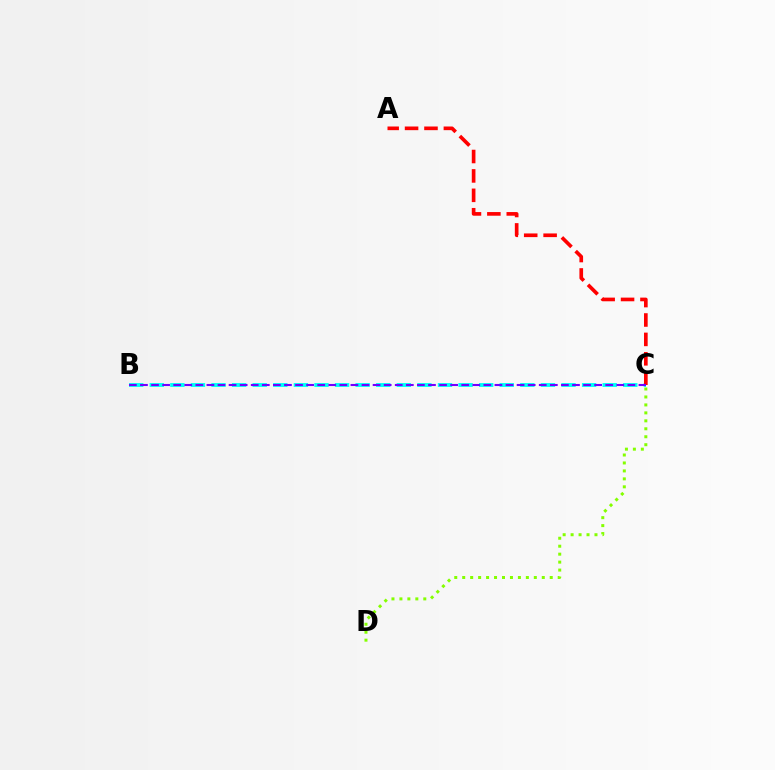{('B', 'C'): [{'color': '#00fff6', 'line_style': 'dashed', 'thickness': 2.8}, {'color': '#7200ff', 'line_style': 'dashed', 'thickness': 1.5}], ('A', 'C'): [{'color': '#ff0000', 'line_style': 'dashed', 'thickness': 2.64}], ('C', 'D'): [{'color': '#84ff00', 'line_style': 'dotted', 'thickness': 2.16}]}